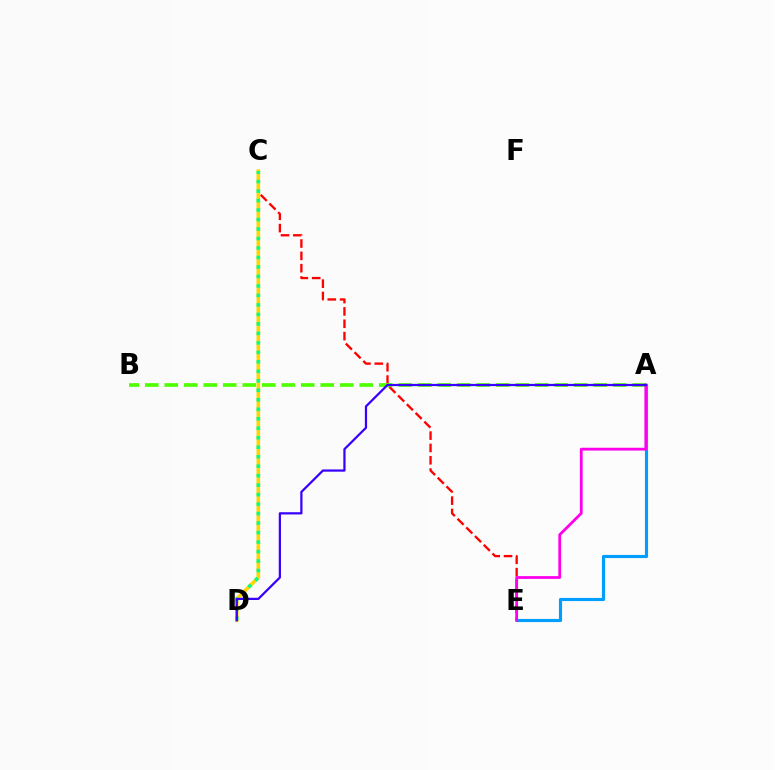{('C', 'E'): [{'color': '#ff0000', 'line_style': 'dashed', 'thickness': 1.67}], ('A', 'B'): [{'color': '#4fff00', 'line_style': 'dashed', 'thickness': 2.65}], ('A', 'E'): [{'color': '#009eff', 'line_style': 'solid', 'thickness': 2.26}, {'color': '#ff00ed', 'line_style': 'solid', 'thickness': 2.02}], ('C', 'D'): [{'color': '#ffd500', 'line_style': 'solid', 'thickness': 2.6}, {'color': '#00ff86', 'line_style': 'dotted', 'thickness': 2.58}], ('A', 'D'): [{'color': '#3700ff', 'line_style': 'solid', 'thickness': 1.61}]}